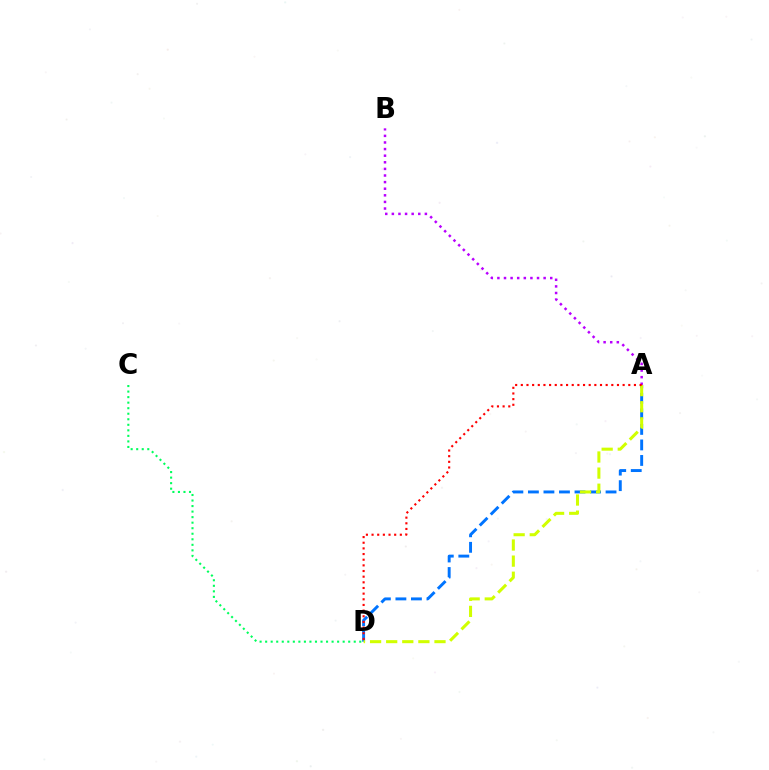{('A', 'B'): [{'color': '#b900ff', 'line_style': 'dotted', 'thickness': 1.79}], ('A', 'D'): [{'color': '#0074ff', 'line_style': 'dashed', 'thickness': 2.11}, {'color': '#d1ff00', 'line_style': 'dashed', 'thickness': 2.19}, {'color': '#ff0000', 'line_style': 'dotted', 'thickness': 1.54}], ('C', 'D'): [{'color': '#00ff5c', 'line_style': 'dotted', 'thickness': 1.5}]}